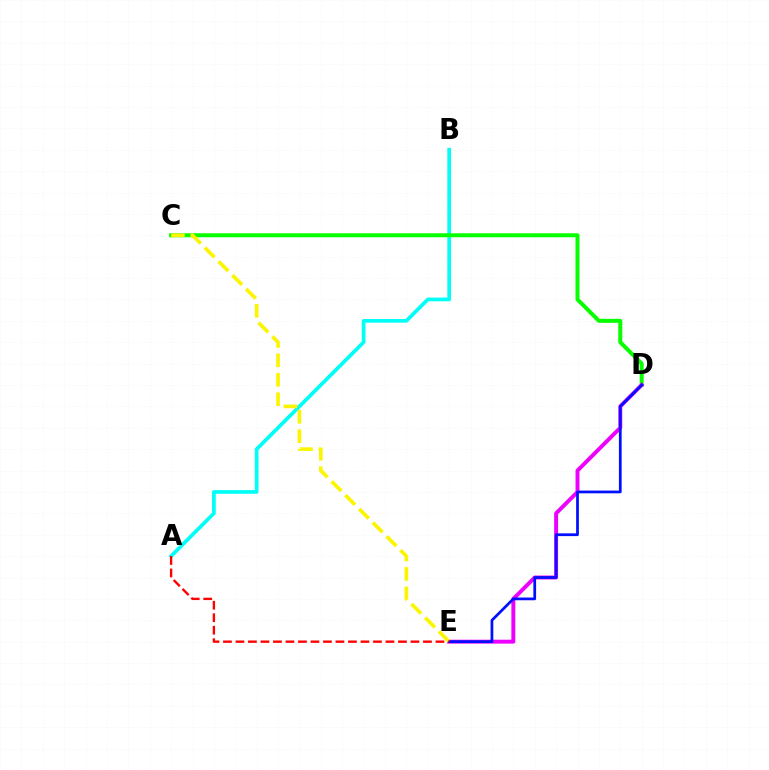{('A', 'B'): [{'color': '#00fff6', 'line_style': 'solid', 'thickness': 2.67}], ('C', 'D'): [{'color': '#08ff00', 'line_style': 'solid', 'thickness': 2.88}], ('D', 'E'): [{'color': '#ee00ff', 'line_style': 'solid', 'thickness': 2.83}, {'color': '#0010ff', 'line_style': 'solid', 'thickness': 1.97}], ('C', 'E'): [{'color': '#fcf500', 'line_style': 'dashed', 'thickness': 2.64}], ('A', 'E'): [{'color': '#ff0000', 'line_style': 'dashed', 'thickness': 1.7}]}